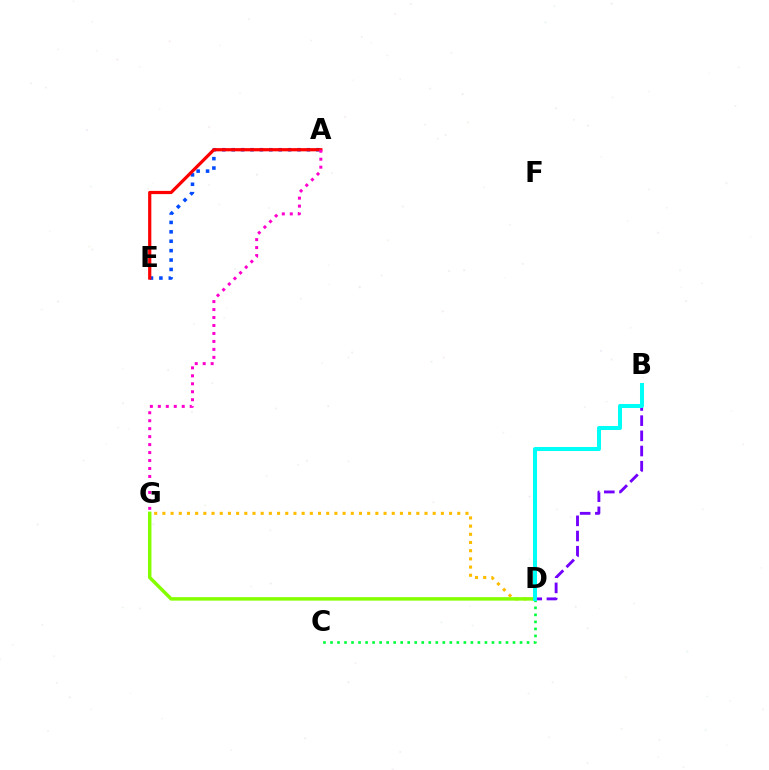{('C', 'D'): [{'color': '#00ff39', 'line_style': 'dotted', 'thickness': 1.91}], ('D', 'G'): [{'color': '#ffbd00', 'line_style': 'dotted', 'thickness': 2.23}, {'color': '#84ff00', 'line_style': 'solid', 'thickness': 2.5}], ('A', 'E'): [{'color': '#004bff', 'line_style': 'dotted', 'thickness': 2.56}, {'color': '#ff0000', 'line_style': 'solid', 'thickness': 2.31}], ('B', 'D'): [{'color': '#7200ff', 'line_style': 'dashed', 'thickness': 2.06}, {'color': '#00fff6', 'line_style': 'solid', 'thickness': 2.89}], ('A', 'G'): [{'color': '#ff00cf', 'line_style': 'dotted', 'thickness': 2.17}]}